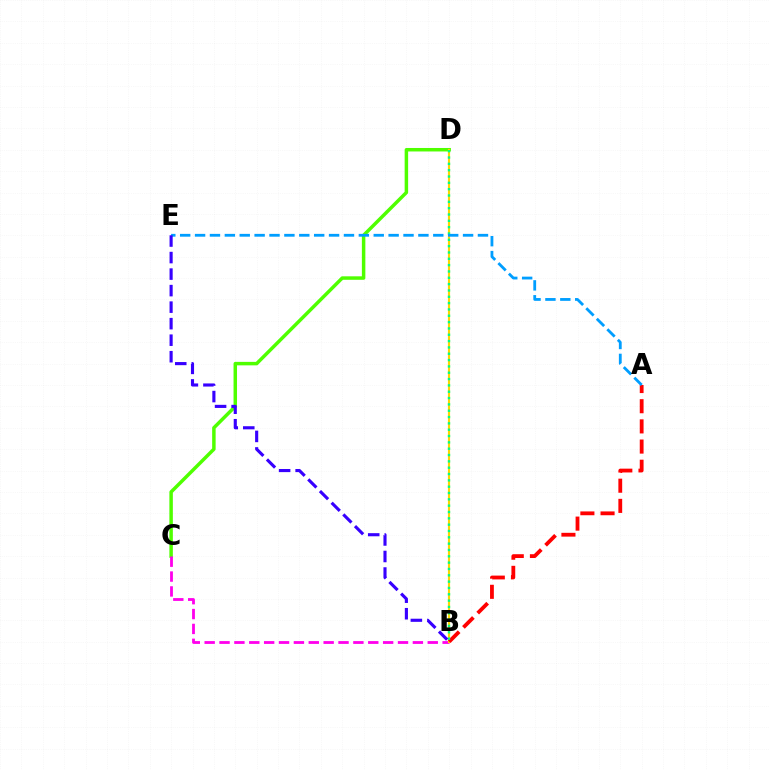{('C', 'D'): [{'color': '#4fff00', 'line_style': 'solid', 'thickness': 2.51}], ('B', 'C'): [{'color': '#ff00ed', 'line_style': 'dashed', 'thickness': 2.02}], ('B', 'D'): [{'color': '#ffd500', 'line_style': 'solid', 'thickness': 1.54}, {'color': '#00ff86', 'line_style': 'dotted', 'thickness': 1.72}], ('A', 'B'): [{'color': '#ff0000', 'line_style': 'dashed', 'thickness': 2.74}], ('A', 'E'): [{'color': '#009eff', 'line_style': 'dashed', 'thickness': 2.02}], ('B', 'E'): [{'color': '#3700ff', 'line_style': 'dashed', 'thickness': 2.24}]}